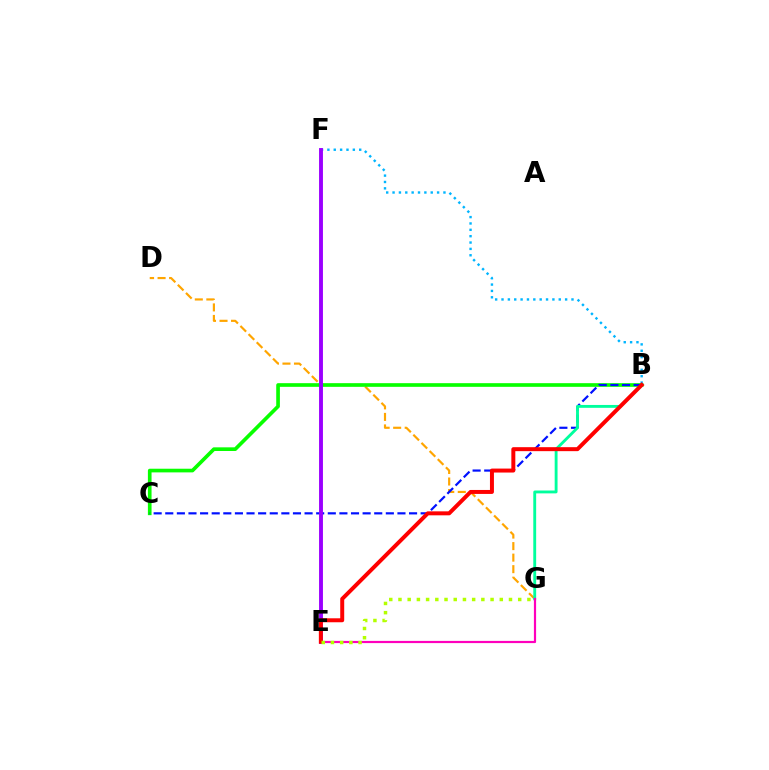{('B', 'F'): [{'color': '#00b5ff', 'line_style': 'dotted', 'thickness': 1.73}], ('D', 'G'): [{'color': '#ffa500', 'line_style': 'dashed', 'thickness': 1.57}], ('B', 'C'): [{'color': '#08ff00', 'line_style': 'solid', 'thickness': 2.63}, {'color': '#0010ff', 'line_style': 'dashed', 'thickness': 1.58}], ('B', 'G'): [{'color': '#00ff9d', 'line_style': 'solid', 'thickness': 2.06}], ('E', 'G'): [{'color': '#ff00bd', 'line_style': 'solid', 'thickness': 1.58}, {'color': '#b3ff00', 'line_style': 'dotted', 'thickness': 2.5}], ('E', 'F'): [{'color': '#9b00ff', 'line_style': 'solid', 'thickness': 2.8}], ('B', 'E'): [{'color': '#ff0000', 'line_style': 'solid', 'thickness': 2.86}]}